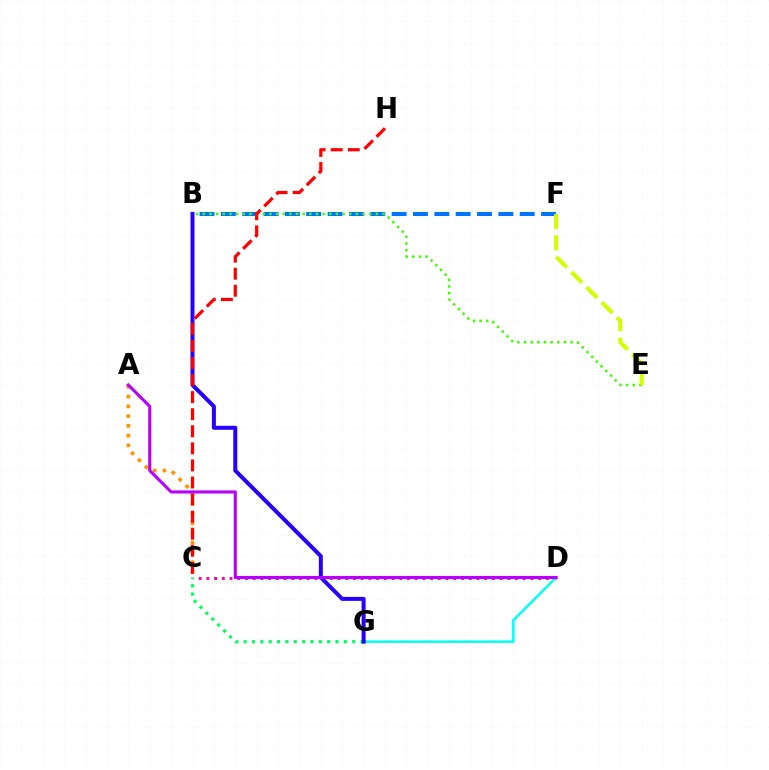{('C', 'D'): [{'color': '#ff00ac', 'line_style': 'dotted', 'thickness': 2.1}], ('B', 'F'): [{'color': '#0074ff', 'line_style': 'dashed', 'thickness': 2.9}], ('D', 'G'): [{'color': '#00fff6', 'line_style': 'solid', 'thickness': 1.8}], ('A', 'C'): [{'color': '#ff9400', 'line_style': 'dotted', 'thickness': 2.65}], ('C', 'G'): [{'color': '#00ff5c', 'line_style': 'dotted', 'thickness': 2.27}], ('B', 'G'): [{'color': '#2500ff', 'line_style': 'solid', 'thickness': 2.88}], ('B', 'E'): [{'color': '#3dff00', 'line_style': 'dotted', 'thickness': 1.81}], ('C', 'H'): [{'color': '#ff0000', 'line_style': 'dashed', 'thickness': 2.32}], ('A', 'D'): [{'color': '#b900ff', 'line_style': 'solid', 'thickness': 2.22}], ('E', 'F'): [{'color': '#d1ff00', 'line_style': 'dashed', 'thickness': 2.92}]}